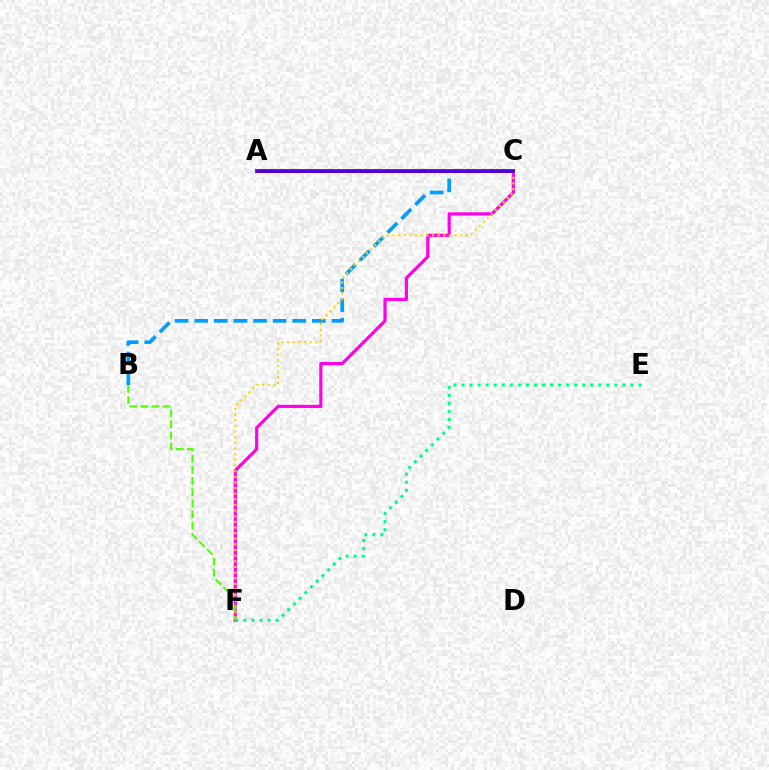{('B', 'C'): [{'color': '#009eff', 'line_style': 'dashed', 'thickness': 2.66}], ('C', 'F'): [{'color': '#ff00ed', 'line_style': 'solid', 'thickness': 2.29}, {'color': '#ffd500', 'line_style': 'dotted', 'thickness': 1.53}], ('A', 'C'): [{'color': '#ff0000', 'line_style': 'solid', 'thickness': 2.9}, {'color': '#3700ff', 'line_style': 'solid', 'thickness': 1.95}], ('E', 'F'): [{'color': '#00ff86', 'line_style': 'dotted', 'thickness': 2.19}], ('B', 'F'): [{'color': '#4fff00', 'line_style': 'dashed', 'thickness': 1.52}]}